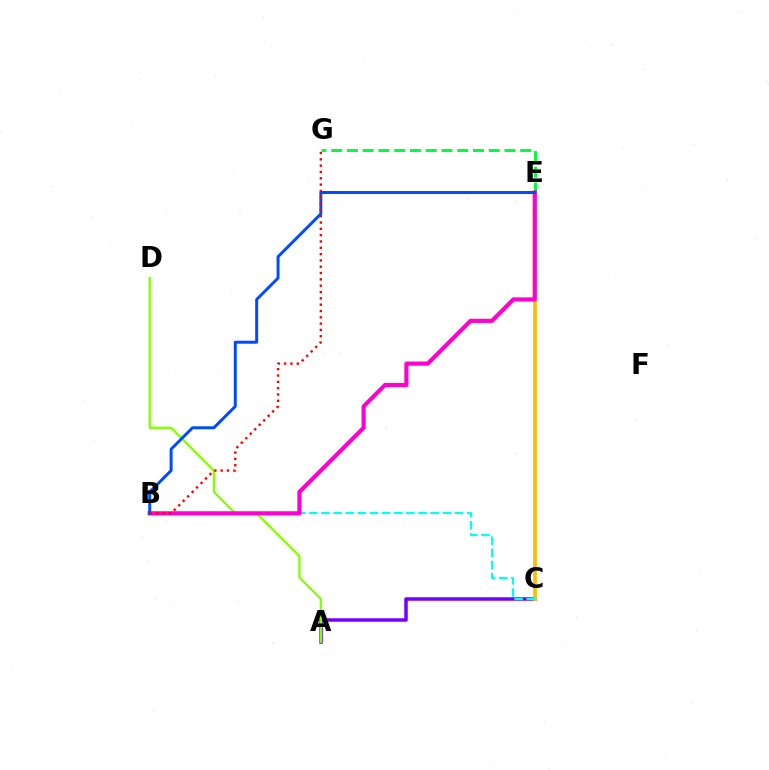{('A', 'C'): [{'color': '#7200ff', 'line_style': 'solid', 'thickness': 2.52}], ('C', 'E'): [{'color': '#ffbd00', 'line_style': 'solid', 'thickness': 2.67}], ('A', 'D'): [{'color': '#84ff00', 'line_style': 'solid', 'thickness': 1.66}], ('B', 'C'): [{'color': '#00fff6', 'line_style': 'dashed', 'thickness': 1.65}], ('E', 'G'): [{'color': '#00ff39', 'line_style': 'dashed', 'thickness': 2.14}], ('B', 'E'): [{'color': '#ff00cf', 'line_style': 'solid', 'thickness': 2.99}, {'color': '#004bff', 'line_style': 'solid', 'thickness': 2.14}], ('B', 'G'): [{'color': '#ff0000', 'line_style': 'dotted', 'thickness': 1.72}]}